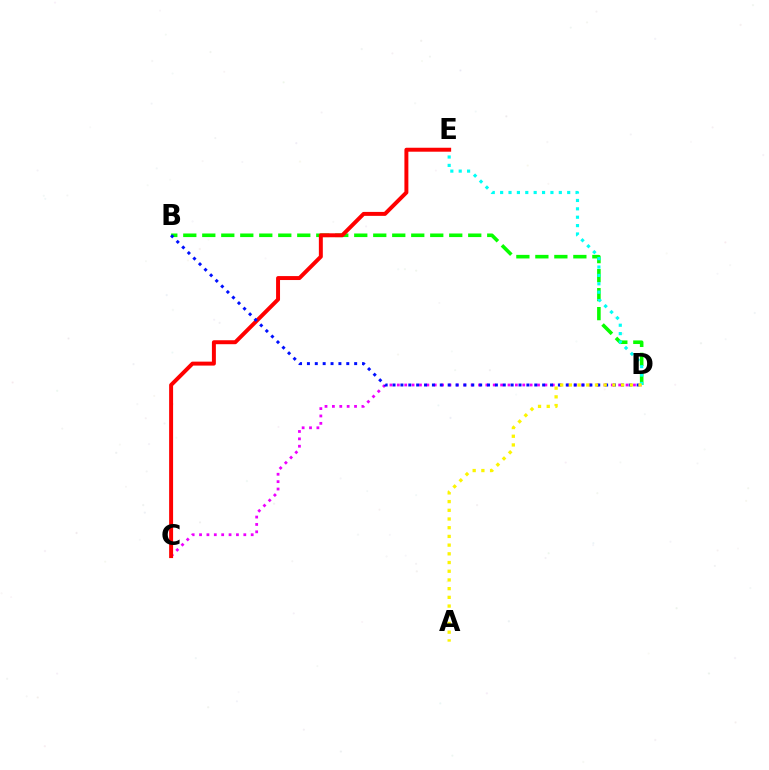{('B', 'D'): [{'color': '#08ff00', 'line_style': 'dashed', 'thickness': 2.58}, {'color': '#0010ff', 'line_style': 'dotted', 'thickness': 2.14}], ('C', 'D'): [{'color': '#ee00ff', 'line_style': 'dotted', 'thickness': 2.0}], ('D', 'E'): [{'color': '#00fff6', 'line_style': 'dotted', 'thickness': 2.28}], ('C', 'E'): [{'color': '#ff0000', 'line_style': 'solid', 'thickness': 2.85}], ('A', 'D'): [{'color': '#fcf500', 'line_style': 'dotted', 'thickness': 2.37}]}